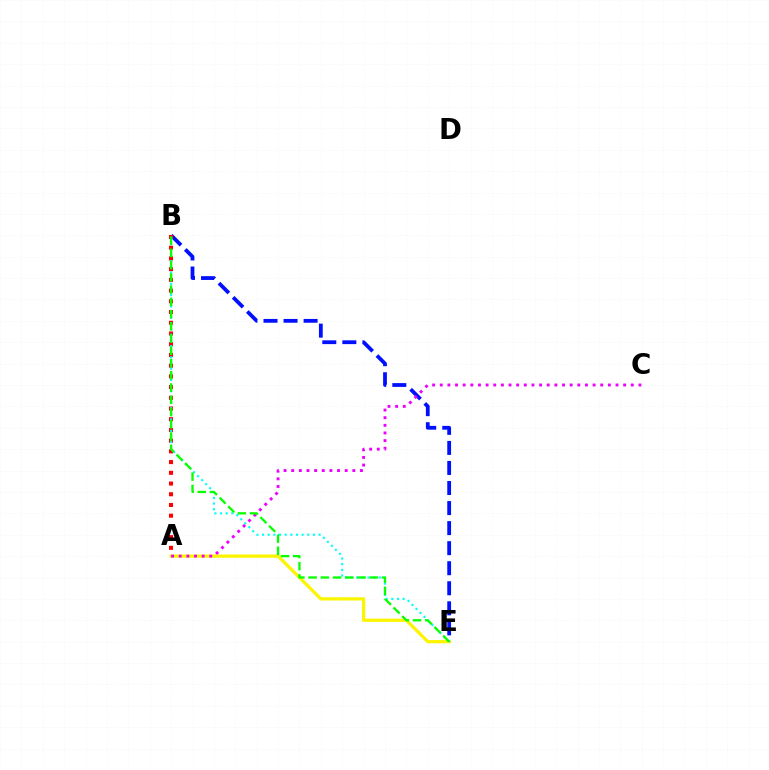{('A', 'E'): [{'color': '#fcf500', 'line_style': 'solid', 'thickness': 2.33}], ('B', 'E'): [{'color': '#0010ff', 'line_style': 'dashed', 'thickness': 2.72}, {'color': '#00fff6', 'line_style': 'dotted', 'thickness': 1.54}, {'color': '#08ff00', 'line_style': 'dashed', 'thickness': 1.66}], ('A', 'B'): [{'color': '#ff0000', 'line_style': 'dotted', 'thickness': 2.91}], ('A', 'C'): [{'color': '#ee00ff', 'line_style': 'dotted', 'thickness': 2.08}]}